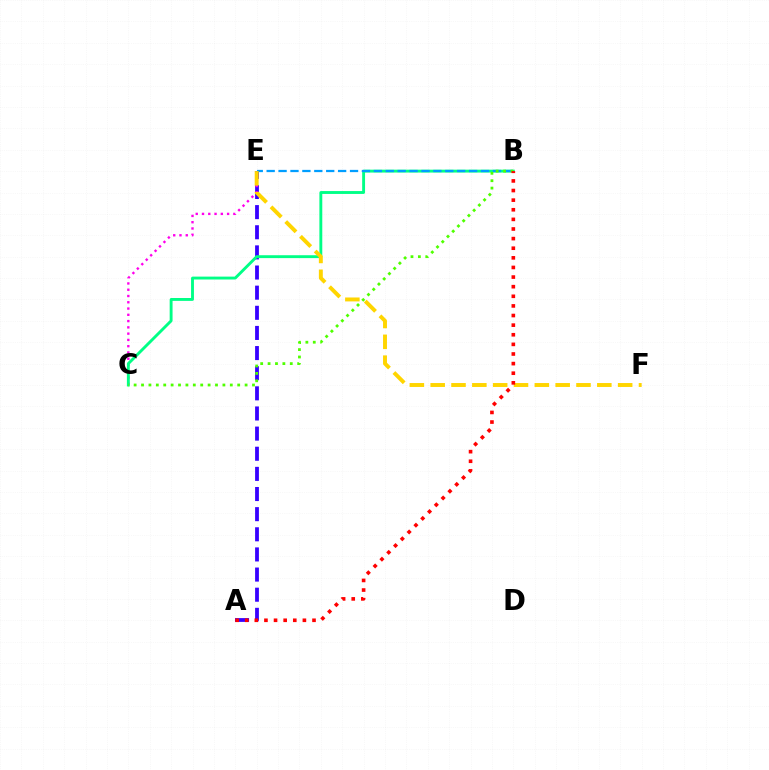{('A', 'E'): [{'color': '#3700ff', 'line_style': 'dashed', 'thickness': 2.74}], ('C', 'E'): [{'color': '#ff00ed', 'line_style': 'dotted', 'thickness': 1.7}], ('B', 'C'): [{'color': '#00ff86', 'line_style': 'solid', 'thickness': 2.08}, {'color': '#4fff00', 'line_style': 'dotted', 'thickness': 2.01}], ('B', 'E'): [{'color': '#009eff', 'line_style': 'dashed', 'thickness': 1.62}], ('E', 'F'): [{'color': '#ffd500', 'line_style': 'dashed', 'thickness': 2.83}], ('A', 'B'): [{'color': '#ff0000', 'line_style': 'dotted', 'thickness': 2.61}]}